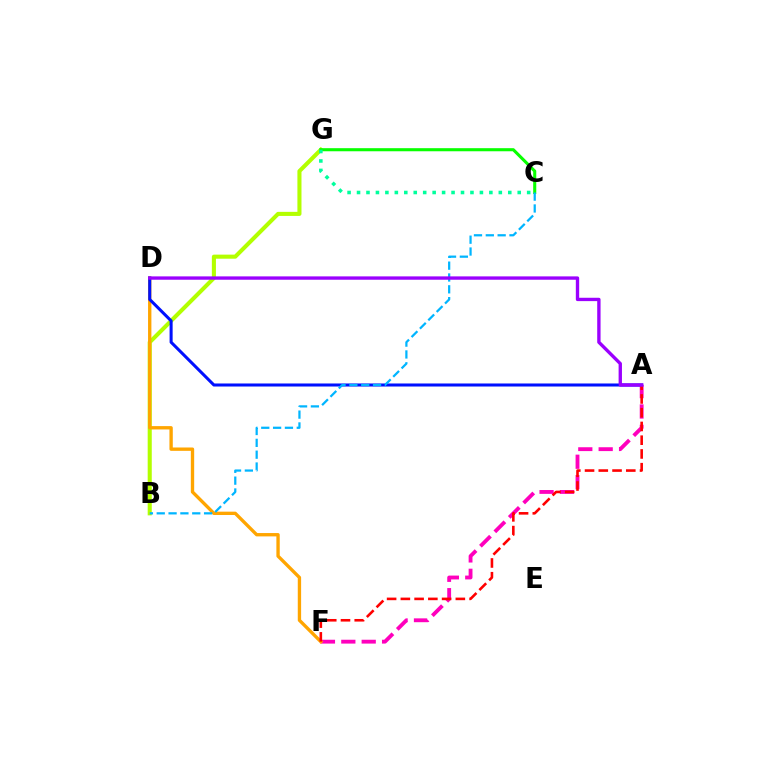{('B', 'G'): [{'color': '#b3ff00', 'line_style': 'solid', 'thickness': 2.94}], ('C', 'G'): [{'color': '#08ff00', 'line_style': 'solid', 'thickness': 2.22}, {'color': '#00ff9d', 'line_style': 'dotted', 'thickness': 2.57}], ('A', 'F'): [{'color': '#ff00bd', 'line_style': 'dashed', 'thickness': 2.77}, {'color': '#ff0000', 'line_style': 'dashed', 'thickness': 1.87}], ('D', 'F'): [{'color': '#ffa500', 'line_style': 'solid', 'thickness': 2.41}], ('A', 'D'): [{'color': '#0010ff', 'line_style': 'solid', 'thickness': 2.19}, {'color': '#9b00ff', 'line_style': 'solid', 'thickness': 2.41}], ('B', 'C'): [{'color': '#00b5ff', 'line_style': 'dashed', 'thickness': 1.61}]}